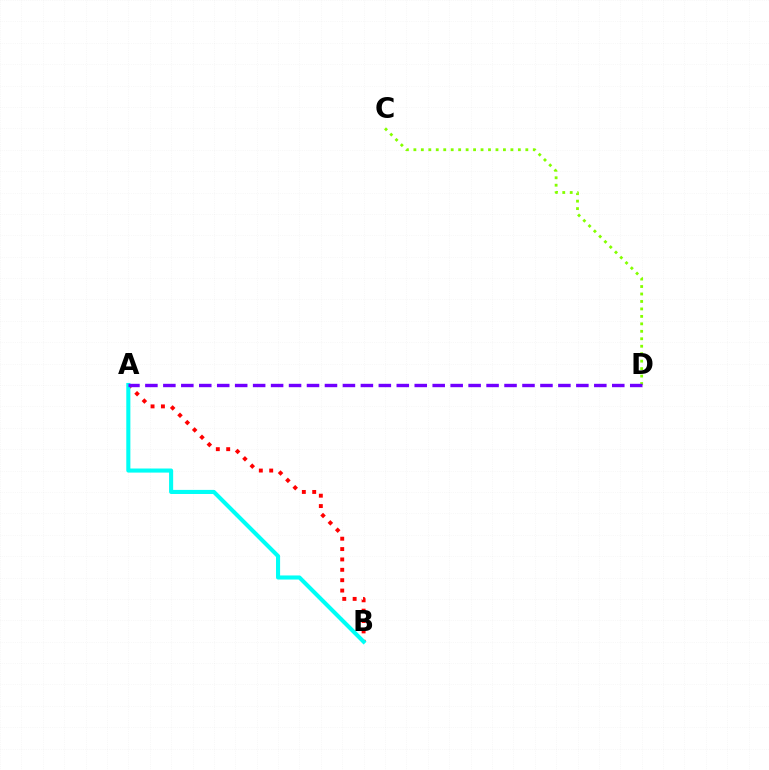{('A', 'B'): [{'color': '#ff0000', 'line_style': 'dotted', 'thickness': 2.82}, {'color': '#00fff6', 'line_style': 'solid', 'thickness': 2.94}], ('C', 'D'): [{'color': '#84ff00', 'line_style': 'dotted', 'thickness': 2.03}], ('A', 'D'): [{'color': '#7200ff', 'line_style': 'dashed', 'thickness': 2.44}]}